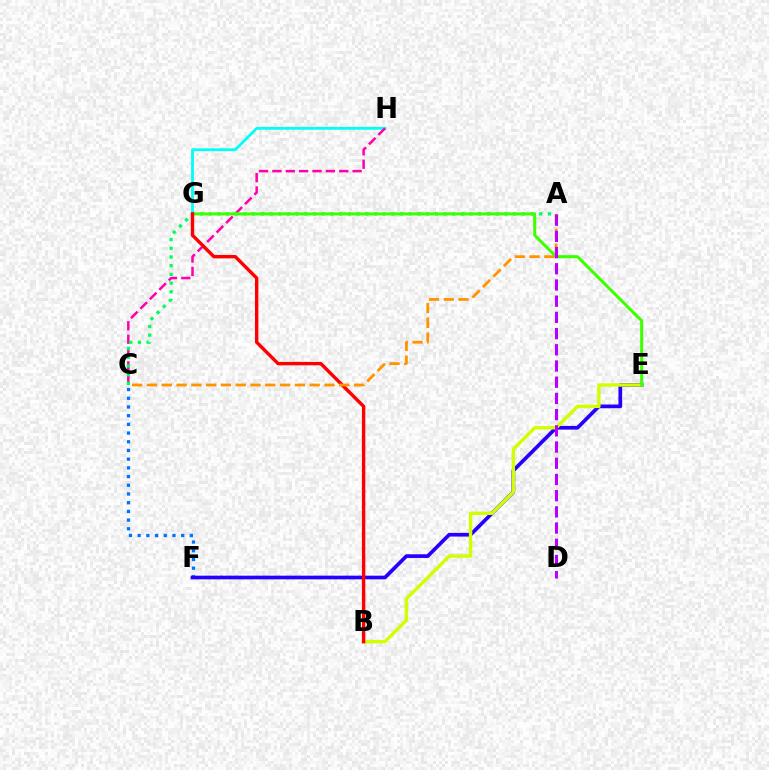{('G', 'H'): [{'color': '#00fff6', 'line_style': 'solid', 'thickness': 2.02}], ('C', 'F'): [{'color': '#0074ff', 'line_style': 'dotted', 'thickness': 2.36}], ('C', 'H'): [{'color': '#ff00ac', 'line_style': 'dashed', 'thickness': 1.82}], ('A', 'C'): [{'color': '#00ff5c', 'line_style': 'dotted', 'thickness': 2.36}, {'color': '#ff9400', 'line_style': 'dashed', 'thickness': 2.01}], ('E', 'F'): [{'color': '#2500ff', 'line_style': 'solid', 'thickness': 2.66}], ('B', 'E'): [{'color': '#d1ff00', 'line_style': 'solid', 'thickness': 2.44}], ('E', 'G'): [{'color': '#3dff00', 'line_style': 'solid', 'thickness': 2.18}], ('B', 'G'): [{'color': '#ff0000', 'line_style': 'solid', 'thickness': 2.45}], ('A', 'D'): [{'color': '#b900ff', 'line_style': 'dashed', 'thickness': 2.2}]}